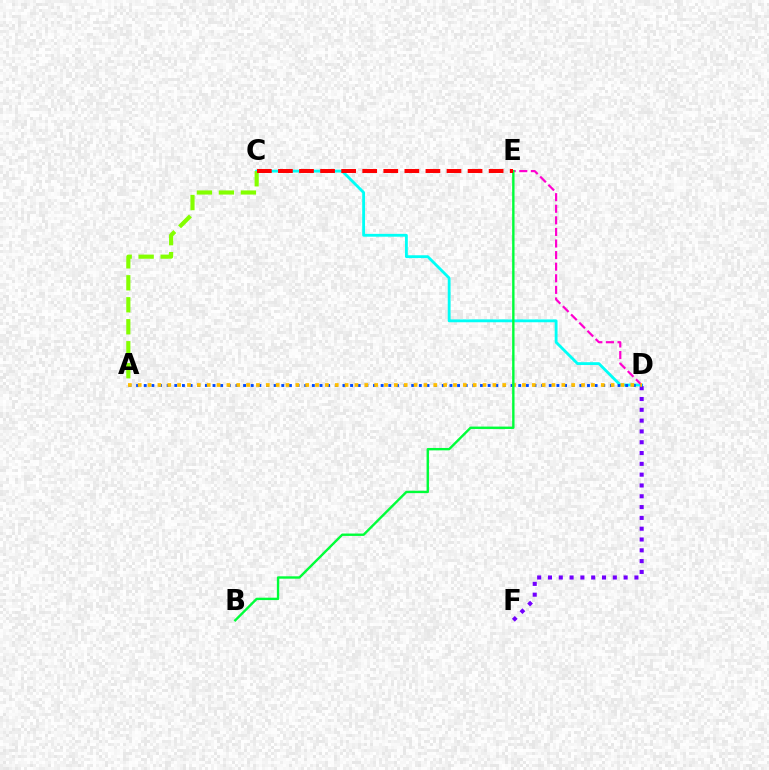{('C', 'D'): [{'color': '#00fff6', 'line_style': 'solid', 'thickness': 2.04}], ('D', 'E'): [{'color': '#ff00cf', 'line_style': 'dashed', 'thickness': 1.57}], ('A', 'C'): [{'color': '#84ff00', 'line_style': 'dashed', 'thickness': 2.99}], ('D', 'F'): [{'color': '#7200ff', 'line_style': 'dotted', 'thickness': 2.94}], ('A', 'D'): [{'color': '#004bff', 'line_style': 'dotted', 'thickness': 2.08}, {'color': '#ffbd00', 'line_style': 'dotted', 'thickness': 2.68}], ('B', 'E'): [{'color': '#00ff39', 'line_style': 'solid', 'thickness': 1.72}], ('C', 'E'): [{'color': '#ff0000', 'line_style': 'dashed', 'thickness': 2.86}]}